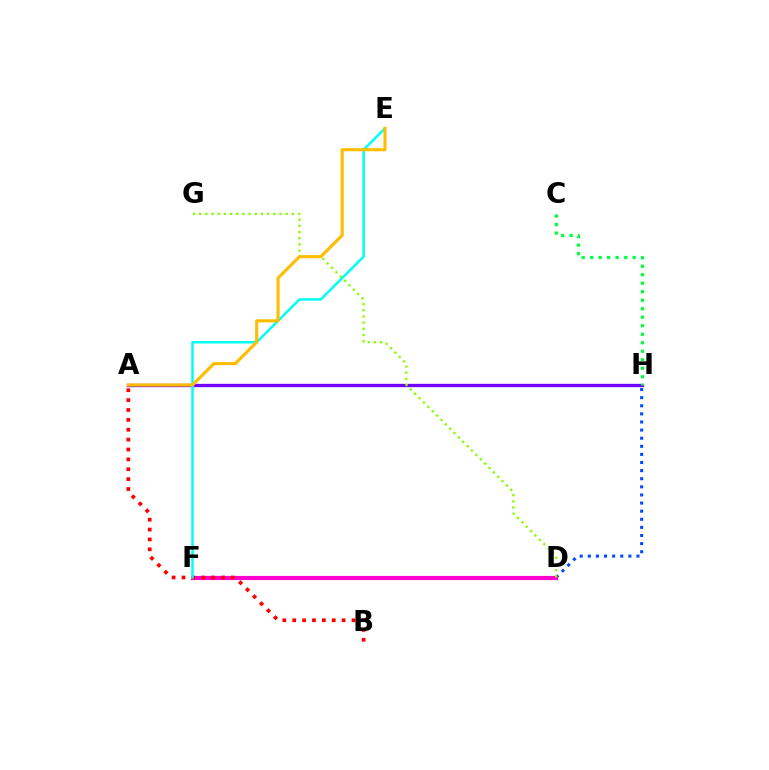{('A', 'H'): [{'color': '#7200ff', 'line_style': 'solid', 'thickness': 2.38}], ('D', 'H'): [{'color': '#004bff', 'line_style': 'dotted', 'thickness': 2.2}], ('D', 'F'): [{'color': '#ff00cf', 'line_style': 'solid', 'thickness': 2.98}], ('A', 'B'): [{'color': '#ff0000', 'line_style': 'dotted', 'thickness': 2.68}], ('E', 'F'): [{'color': '#00fff6', 'line_style': 'solid', 'thickness': 1.81}], ('D', 'G'): [{'color': '#84ff00', 'line_style': 'dotted', 'thickness': 1.68}], ('C', 'H'): [{'color': '#00ff39', 'line_style': 'dotted', 'thickness': 2.31}], ('A', 'E'): [{'color': '#ffbd00', 'line_style': 'solid', 'thickness': 2.24}]}